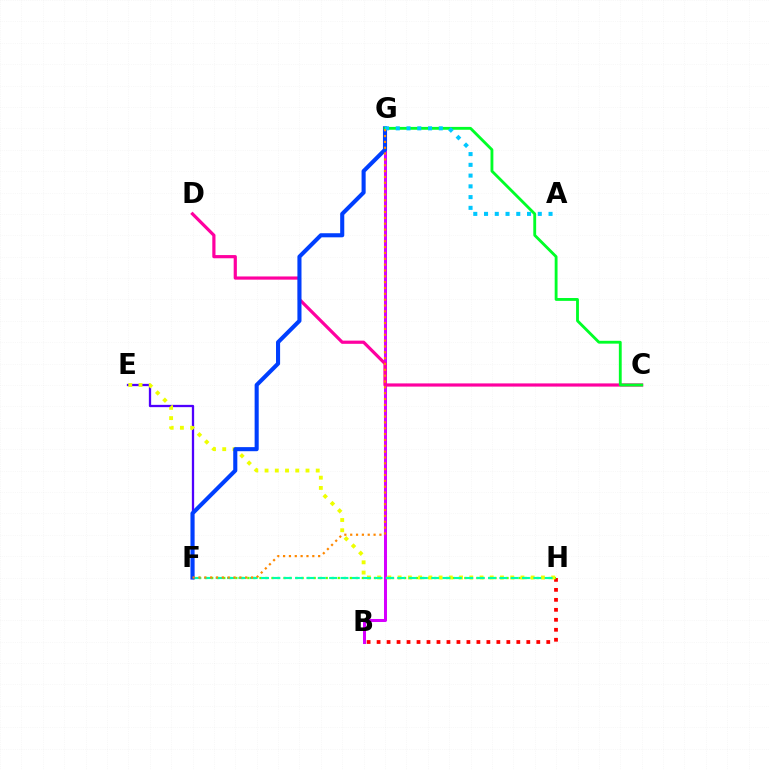{('B', 'H'): [{'color': '#ff0000', 'line_style': 'dotted', 'thickness': 2.71}], ('B', 'G'): [{'color': '#d600ff', 'line_style': 'solid', 'thickness': 2.17}], ('E', 'F'): [{'color': '#4f00ff', 'line_style': 'solid', 'thickness': 1.65}], ('F', 'H'): [{'color': '#66ff00', 'line_style': 'dotted', 'thickness': 1.64}, {'color': '#00ffaf', 'line_style': 'dashed', 'thickness': 1.54}], ('E', 'H'): [{'color': '#eeff00', 'line_style': 'dotted', 'thickness': 2.78}], ('C', 'D'): [{'color': '#ff00a0', 'line_style': 'solid', 'thickness': 2.3}], ('F', 'G'): [{'color': '#003fff', 'line_style': 'solid', 'thickness': 2.94}, {'color': '#ff8800', 'line_style': 'dotted', 'thickness': 1.59}], ('C', 'G'): [{'color': '#00ff27', 'line_style': 'solid', 'thickness': 2.05}], ('A', 'G'): [{'color': '#00c7ff', 'line_style': 'dotted', 'thickness': 2.92}]}